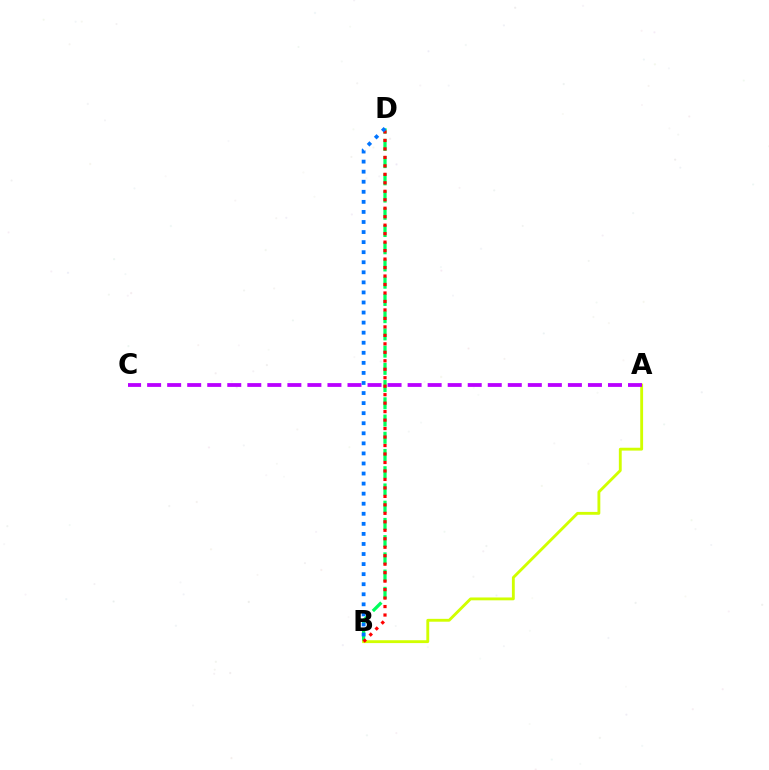{('B', 'D'): [{'color': '#00ff5c', 'line_style': 'dashed', 'thickness': 2.34}, {'color': '#ff0000', 'line_style': 'dotted', 'thickness': 2.3}, {'color': '#0074ff', 'line_style': 'dotted', 'thickness': 2.73}], ('A', 'B'): [{'color': '#d1ff00', 'line_style': 'solid', 'thickness': 2.06}], ('A', 'C'): [{'color': '#b900ff', 'line_style': 'dashed', 'thickness': 2.72}]}